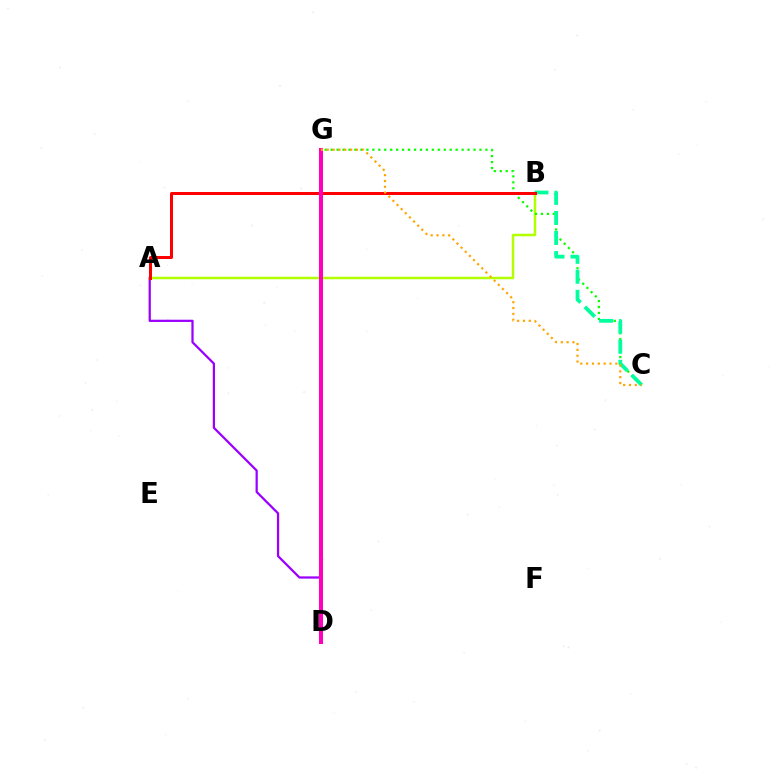{('A', 'B'): [{'color': '#b3ff00', 'line_style': 'solid', 'thickness': 1.79}, {'color': '#ff0000', 'line_style': 'solid', 'thickness': 2.16}], ('C', 'G'): [{'color': '#08ff00', 'line_style': 'dotted', 'thickness': 1.62}, {'color': '#ffa500', 'line_style': 'dotted', 'thickness': 1.59}], ('D', 'G'): [{'color': '#0010ff', 'line_style': 'dashed', 'thickness': 1.9}, {'color': '#00b5ff', 'line_style': 'solid', 'thickness': 2.1}, {'color': '#ff00bd', 'line_style': 'solid', 'thickness': 2.92}], ('A', 'D'): [{'color': '#9b00ff', 'line_style': 'solid', 'thickness': 1.62}], ('B', 'C'): [{'color': '#00ff9d', 'line_style': 'dashed', 'thickness': 2.72}]}